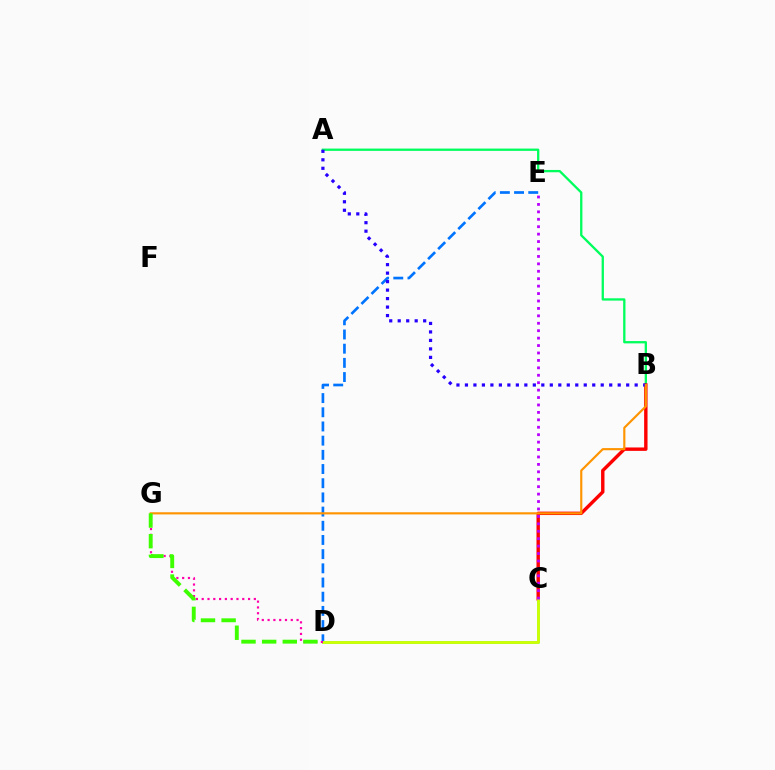{('A', 'B'): [{'color': '#00ff5c', 'line_style': 'solid', 'thickness': 1.66}, {'color': '#2500ff', 'line_style': 'dotted', 'thickness': 2.31}], ('D', 'E'): [{'color': '#0074ff', 'line_style': 'dashed', 'thickness': 1.93}], ('C', 'D'): [{'color': '#00fff6', 'line_style': 'solid', 'thickness': 1.95}, {'color': '#d1ff00', 'line_style': 'solid', 'thickness': 2.04}], ('B', 'C'): [{'color': '#ff0000', 'line_style': 'solid', 'thickness': 2.45}], ('D', 'G'): [{'color': '#ff00ac', 'line_style': 'dotted', 'thickness': 1.57}, {'color': '#3dff00', 'line_style': 'dashed', 'thickness': 2.8}], ('C', 'E'): [{'color': '#b900ff', 'line_style': 'dotted', 'thickness': 2.02}], ('B', 'G'): [{'color': '#ff9400', 'line_style': 'solid', 'thickness': 1.56}]}